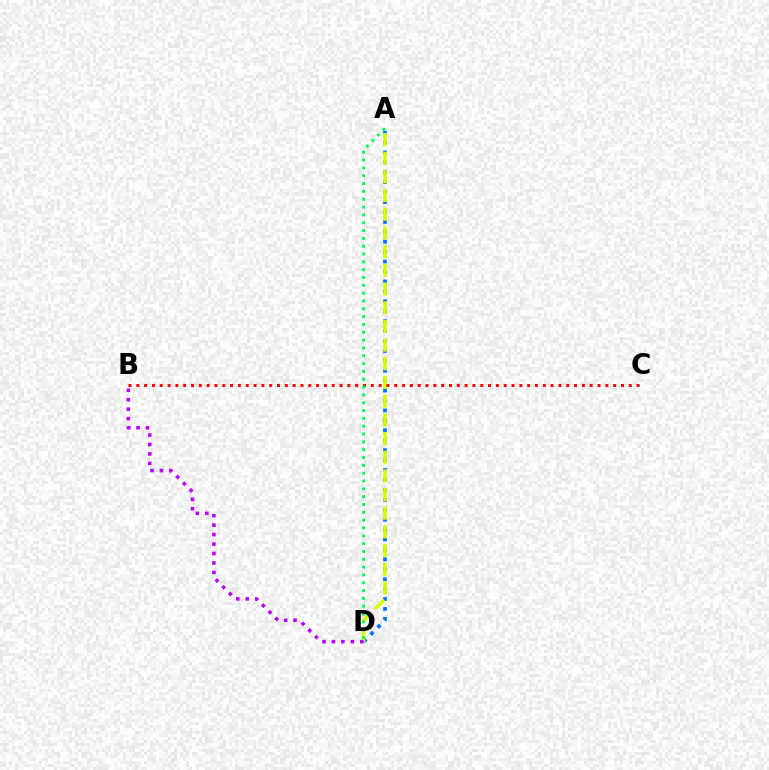{('A', 'D'): [{'color': '#0074ff', 'line_style': 'dotted', 'thickness': 2.7}, {'color': '#d1ff00', 'line_style': 'dashed', 'thickness': 2.54}, {'color': '#00ff5c', 'line_style': 'dotted', 'thickness': 2.13}], ('B', 'C'): [{'color': '#ff0000', 'line_style': 'dotted', 'thickness': 2.12}], ('B', 'D'): [{'color': '#b900ff', 'line_style': 'dotted', 'thickness': 2.57}]}